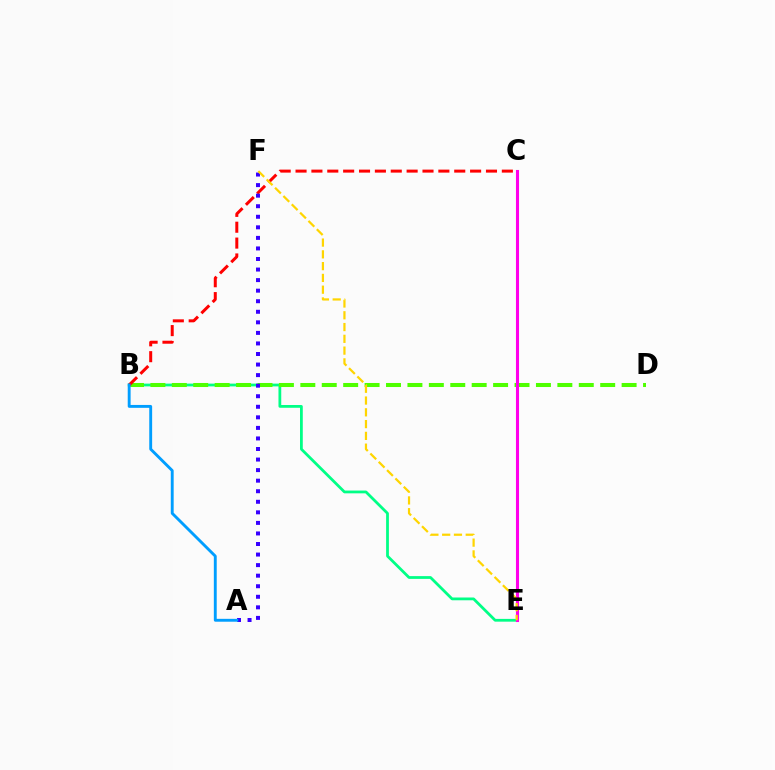{('B', 'E'): [{'color': '#00ff86', 'line_style': 'solid', 'thickness': 2.0}], ('B', 'D'): [{'color': '#4fff00', 'line_style': 'dashed', 'thickness': 2.91}], ('B', 'C'): [{'color': '#ff0000', 'line_style': 'dashed', 'thickness': 2.16}], ('A', 'F'): [{'color': '#3700ff', 'line_style': 'dotted', 'thickness': 2.87}], ('A', 'B'): [{'color': '#009eff', 'line_style': 'solid', 'thickness': 2.08}], ('C', 'E'): [{'color': '#ff00ed', 'line_style': 'solid', 'thickness': 2.22}], ('E', 'F'): [{'color': '#ffd500', 'line_style': 'dashed', 'thickness': 1.6}]}